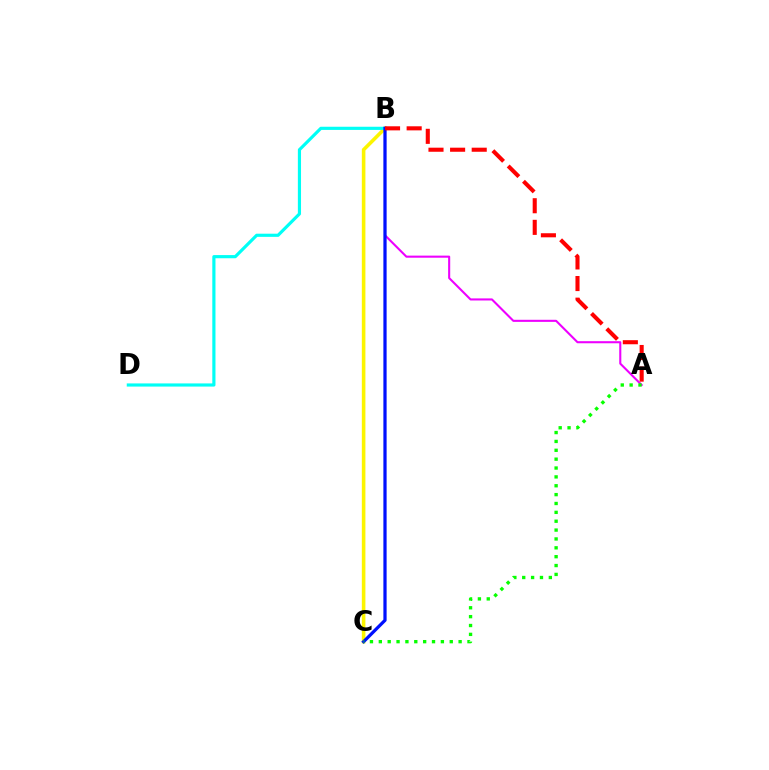{('B', 'C'): [{'color': '#fcf500', 'line_style': 'solid', 'thickness': 2.58}, {'color': '#0010ff', 'line_style': 'solid', 'thickness': 2.33}], ('A', 'B'): [{'color': '#ee00ff', 'line_style': 'solid', 'thickness': 1.5}, {'color': '#ff0000', 'line_style': 'dashed', 'thickness': 2.94}], ('B', 'D'): [{'color': '#00fff6', 'line_style': 'solid', 'thickness': 2.28}], ('A', 'C'): [{'color': '#08ff00', 'line_style': 'dotted', 'thickness': 2.41}]}